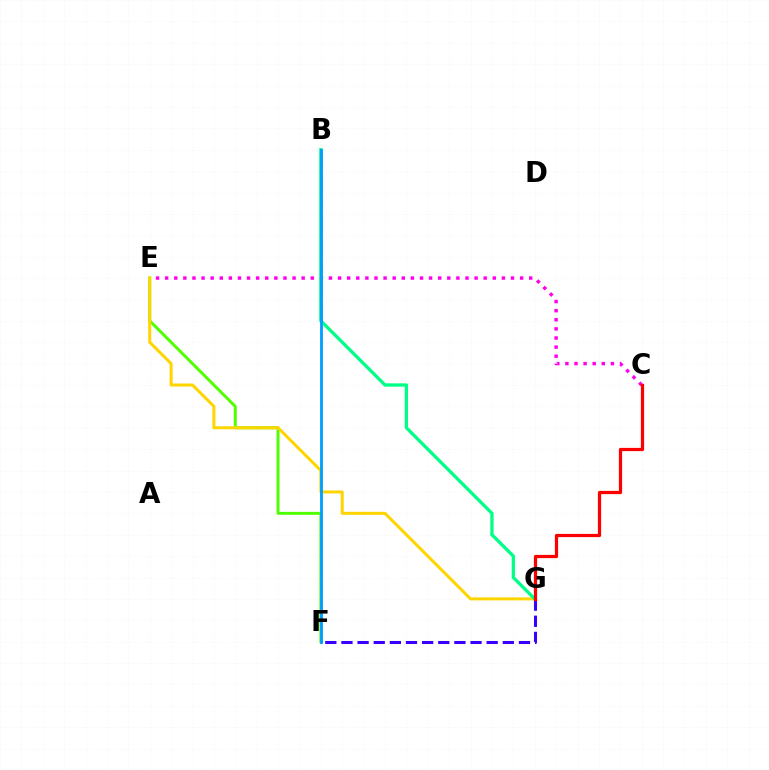{('C', 'E'): [{'color': '#ff00ed', 'line_style': 'dotted', 'thickness': 2.47}], ('E', 'F'): [{'color': '#4fff00', 'line_style': 'solid', 'thickness': 2.11}], ('E', 'G'): [{'color': '#ffd500', 'line_style': 'solid', 'thickness': 2.17}], ('F', 'G'): [{'color': '#3700ff', 'line_style': 'dashed', 'thickness': 2.19}], ('B', 'G'): [{'color': '#00ff86', 'line_style': 'solid', 'thickness': 2.36}], ('B', 'F'): [{'color': '#009eff', 'line_style': 'solid', 'thickness': 2.03}], ('C', 'G'): [{'color': '#ff0000', 'line_style': 'solid', 'thickness': 2.32}]}